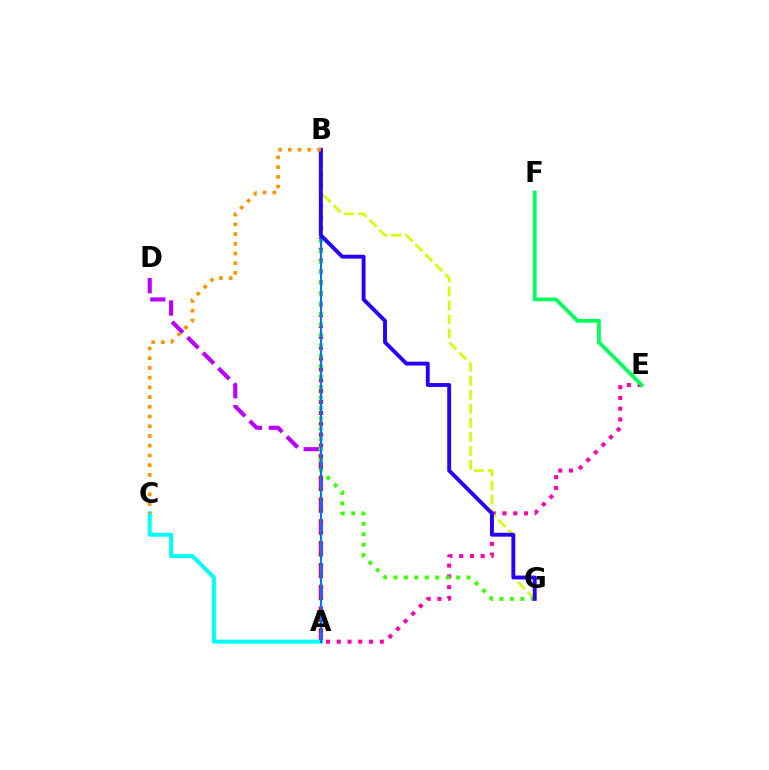{('A', 'D'): [{'color': '#b900ff', 'line_style': 'dashed', 'thickness': 2.97}], ('A', 'E'): [{'color': '#ff00ac', 'line_style': 'dotted', 'thickness': 2.92}], ('A', 'B'): [{'color': '#ff0000', 'line_style': 'dotted', 'thickness': 2.95}, {'color': '#0074ff', 'line_style': 'solid', 'thickness': 1.53}], ('E', 'F'): [{'color': '#00ff5c', 'line_style': 'solid', 'thickness': 2.75}], ('B', 'G'): [{'color': '#d1ff00', 'line_style': 'dashed', 'thickness': 1.9}, {'color': '#3dff00', 'line_style': 'dotted', 'thickness': 2.84}, {'color': '#2500ff', 'line_style': 'solid', 'thickness': 2.8}], ('A', 'C'): [{'color': '#00fff6', 'line_style': 'solid', 'thickness': 2.87}], ('B', 'C'): [{'color': '#ff9400', 'line_style': 'dotted', 'thickness': 2.64}]}